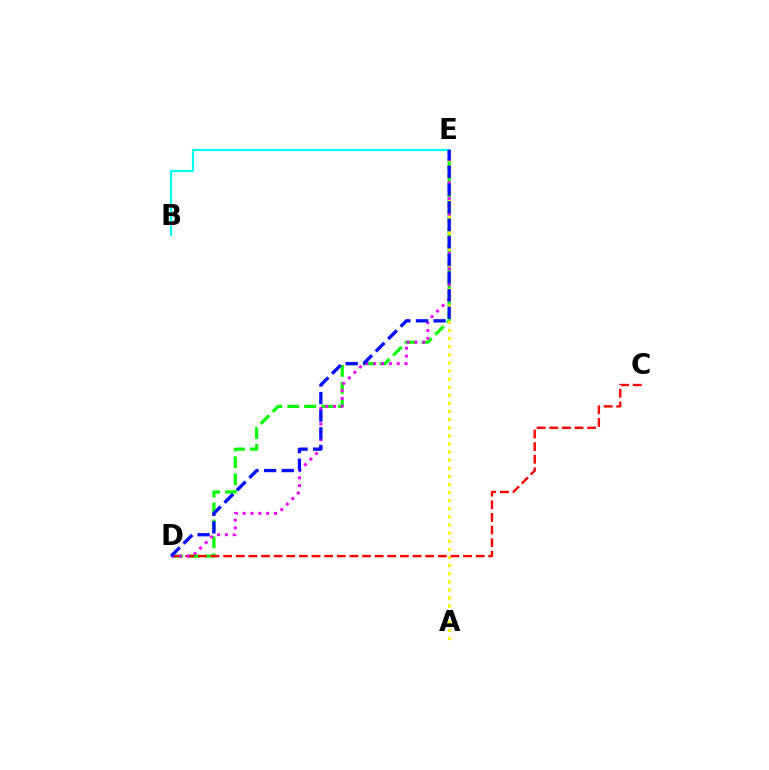{('D', 'E'): [{'color': '#08ff00', 'line_style': 'dashed', 'thickness': 2.3}, {'color': '#ee00ff', 'line_style': 'dotted', 'thickness': 2.13}, {'color': '#0010ff', 'line_style': 'dashed', 'thickness': 2.39}], ('A', 'E'): [{'color': '#fcf500', 'line_style': 'dotted', 'thickness': 2.2}], ('C', 'D'): [{'color': '#ff0000', 'line_style': 'dashed', 'thickness': 1.72}], ('B', 'E'): [{'color': '#00fff6', 'line_style': 'solid', 'thickness': 1.56}]}